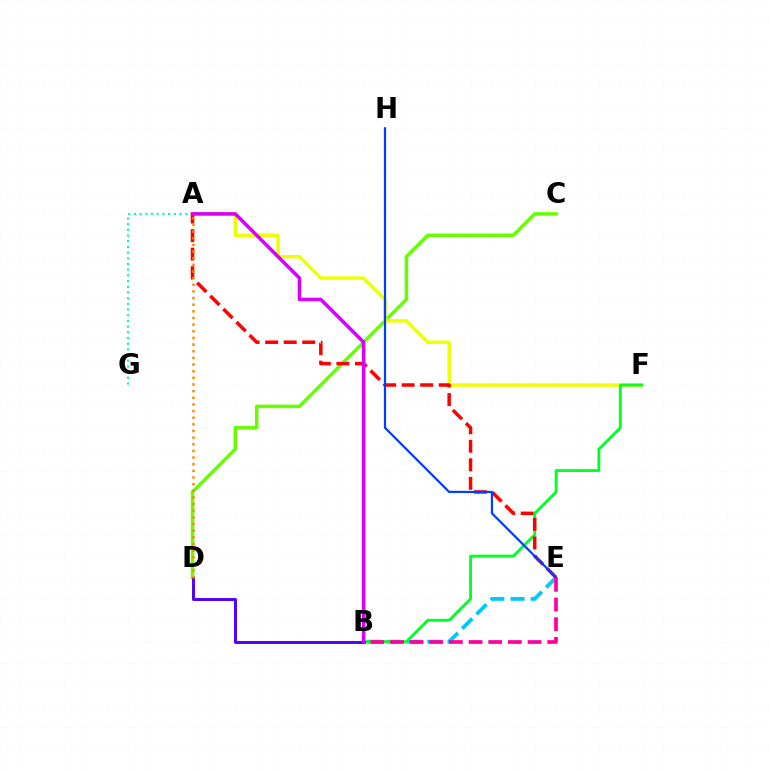{('B', 'E'): [{'color': '#00c7ff', 'line_style': 'dashed', 'thickness': 2.74}, {'color': '#ff00a0', 'line_style': 'dashed', 'thickness': 2.67}], ('C', 'D'): [{'color': '#66ff00', 'line_style': 'solid', 'thickness': 2.52}], ('A', 'F'): [{'color': '#eeff00', 'line_style': 'solid', 'thickness': 2.49}], ('B', 'F'): [{'color': '#00ff27', 'line_style': 'solid', 'thickness': 2.06}], ('A', 'G'): [{'color': '#00ffaf', 'line_style': 'dotted', 'thickness': 1.55}], ('B', 'D'): [{'color': '#4f00ff', 'line_style': 'solid', 'thickness': 2.12}], ('A', 'E'): [{'color': '#ff0000', 'line_style': 'dashed', 'thickness': 2.52}], ('E', 'H'): [{'color': '#003fff', 'line_style': 'solid', 'thickness': 1.6}], ('A', 'D'): [{'color': '#ff8800', 'line_style': 'dotted', 'thickness': 1.81}], ('A', 'B'): [{'color': '#d600ff', 'line_style': 'solid', 'thickness': 2.55}]}